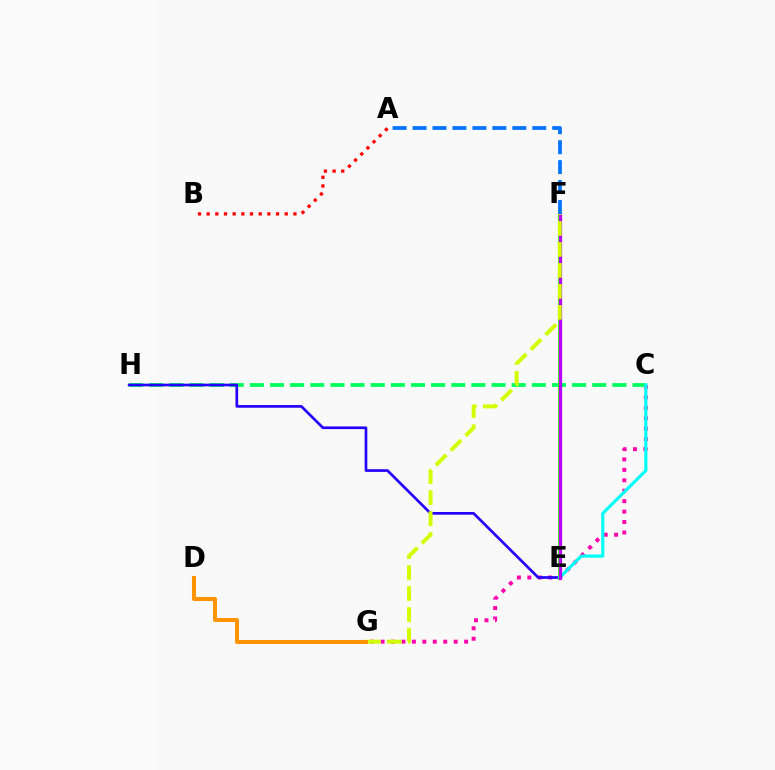{('C', 'G'): [{'color': '#ff00ac', 'line_style': 'dotted', 'thickness': 2.84}], ('C', 'H'): [{'color': '#00ff5c', 'line_style': 'dashed', 'thickness': 2.74}], ('E', 'H'): [{'color': '#2500ff', 'line_style': 'solid', 'thickness': 1.93}], ('E', 'F'): [{'color': '#3dff00', 'line_style': 'solid', 'thickness': 2.77}, {'color': '#b900ff', 'line_style': 'solid', 'thickness': 2.34}], ('C', 'E'): [{'color': '#00fff6', 'line_style': 'solid', 'thickness': 2.27}], ('F', 'G'): [{'color': '#d1ff00', 'line_style': 'dashed', 'thickness': 2.85}], ('D', 'G'): [{'color': '#ff9400', 'line_style': 'solid', 'thickness': 2.9}], ('A', 'F'): [{'color': '#0074ff', 'line_style': 'dashed', 'thickness': 2.71}], ('A', 'B'): [{'color': '#ff0000', 'line_style': 'dotted', 'thickness': 2.36}]}